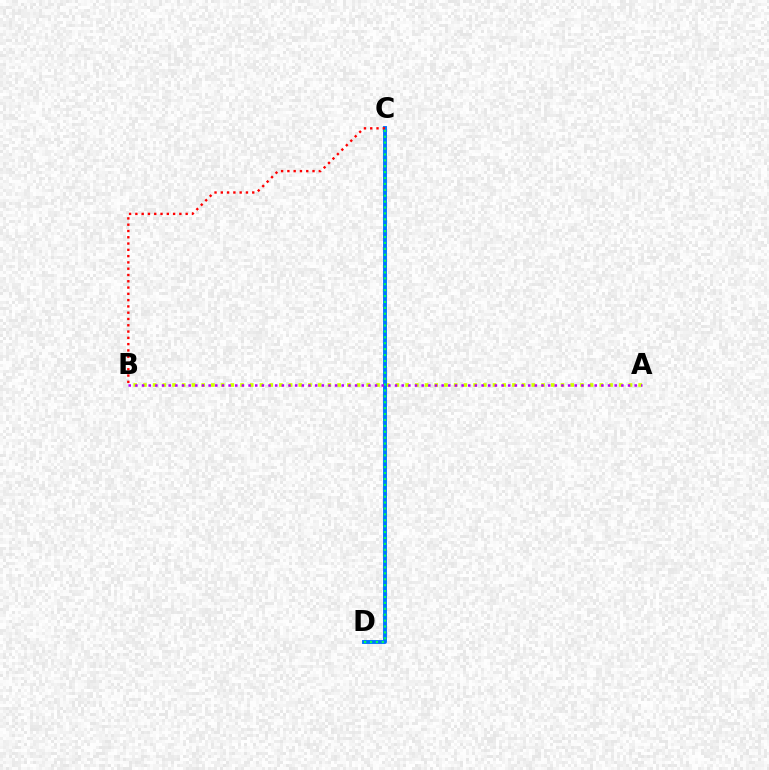{('A', 'B'): [{'color': '#d1ff00', 'line_style': 'dotted', 'thickness': 2.64}, {'color': '#b900ff', 'line_style': 'dotted', 'thickness': 1.81}], ('C', 'D'): [{'color': '#0074ff', 'line_style': 'solid', 'thickness': 2.8}, {'color': '#00ff5c', 'line_style': 'dotted', 'thickness': 1.6}], ('B', 'C'): [{'color': '#ff0000', 'line_style': 'dotted', 'thickness': 1.71}]}